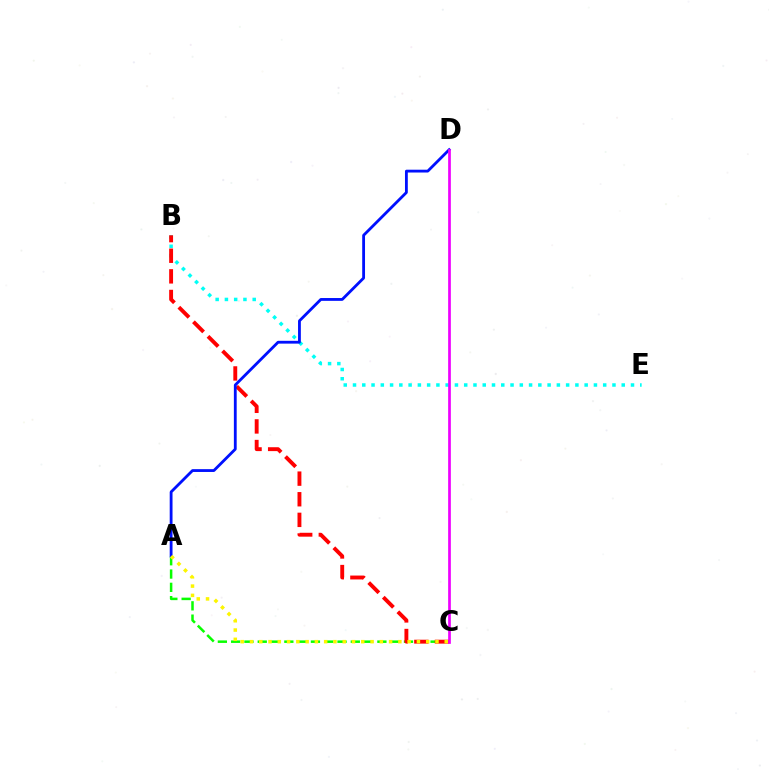{('B', 'E'): [{'color': '#00fff6', 'line_style': 'dotted', 'thickness': 2.52}], ('A', 'C'): [{'color': '#08ff00', 'line_style': 'dashed', 'thickness': 1.81}, {'color': '#fcf500', 'line_style': 'dotted', 'thickness': 2.52}], ('B', 'C'): [{'color': '#ff0000', 'line_style': 'dashed', 'thickness': 2.8}], ('A', 'D'): [{'color': '#0010ff', 'line_style': 'solid', 'thickness': 2.03}], ('C', 'D'): [{'color': '#ee00ff', 'line_style': 'solid', 'thickness': 1.95}]}